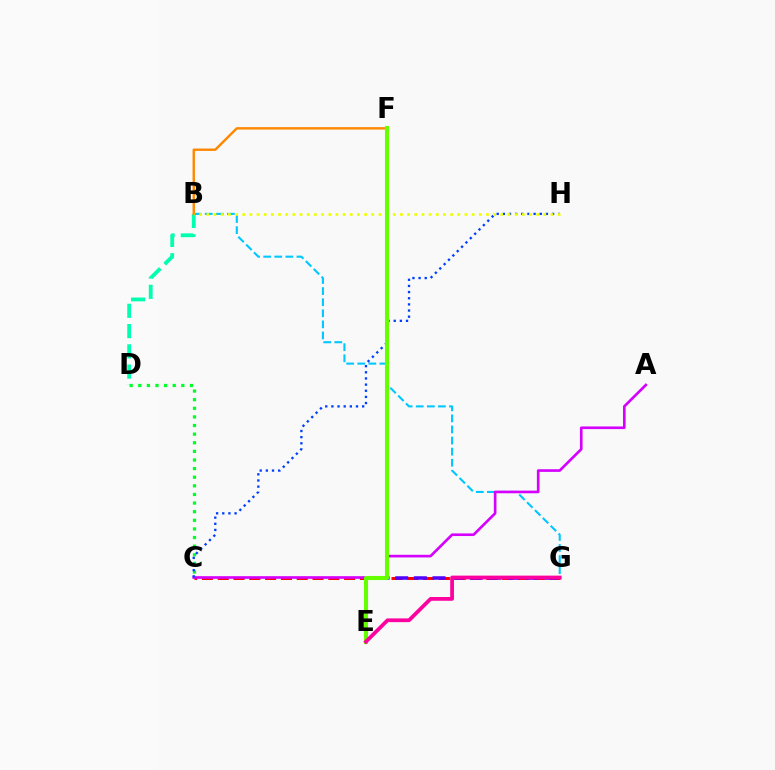{('C', 'D'): [{'color': '#00ff27', 'line_style': 'dotted', 'thickness': 2.34}], ('B', 'D'): [{'color': '#00ffaf', 'line_style': 'dashed', 'thickness': 2.75}], ('C', 'G'): [{'color': '#ff0000', 'line_style': 'dashed', 'thickness': 2.15}], ('B', 'G'): [{'color': '#00c7ff', 'line_style': 'dashed', 'thickness': 1.51}], ('A', 'C'): [{'color': '#d600ff', 'line_style': 'solid', 'thickness': 1.9}], ('C', 'H'): [{'color': '#003fff', 'line_style': 'dotted', 'thickness': 1.67}], ('B', 'F'): [{'color': '#ff8800', 'line_style': 'solid', 'thickness': 1.74}], ('B', 'H'): [{'color': '#eeff00', 'line_style': 'dotted', 'thickness': 1.95}], ('E', 'G'): [{'color': '#4f00ff', 'line_style': 'dashed', 'thickness': 2.53}, {'color': '#ff00a0', 'line_style': 'solid', 'thickness': 2.7}], ('E', 'F'): [{'color': '#66ff00', 'line_style': 'solid', 'thickness': 2.95}]}